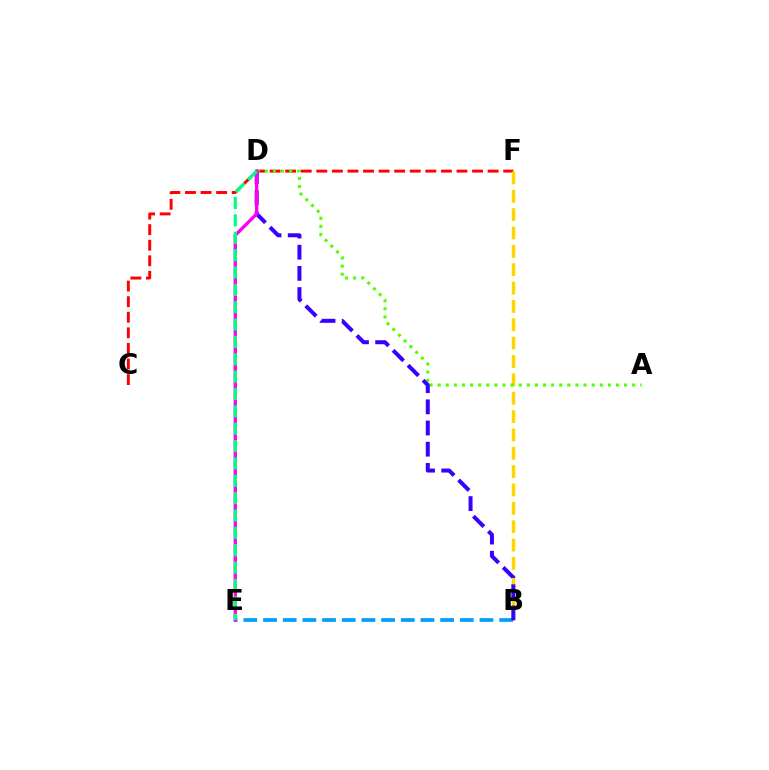{('C', 'F'): [{'color': '#ff0000', 'line_style': 'dashed', 'thickness': 2.12}], ('B', 'F'): [{'color': '#ffd500', 'line_style': 'dashed', 'thickness': 2.49}], ('A', 'D'): [{'color': '#4fff00', 'line_style': 'dotted', 'thickness': 2.2}], ('B', 'E'): [{'color': '#009eff', 'line_style': 'dashed', 'thickness': 2.67}], ('B', 'D'): [{'color': '#3700ff', 'line_style': 'dashed', 'thickness': 2.88}], ('D', 'E'): [{'color': '#ff00ed', 'line_style': 'solid', 'thickness': 2.4}, {'color': '#00ff86', 'line_style': 'dashed', 'thickness': 2.36}]}